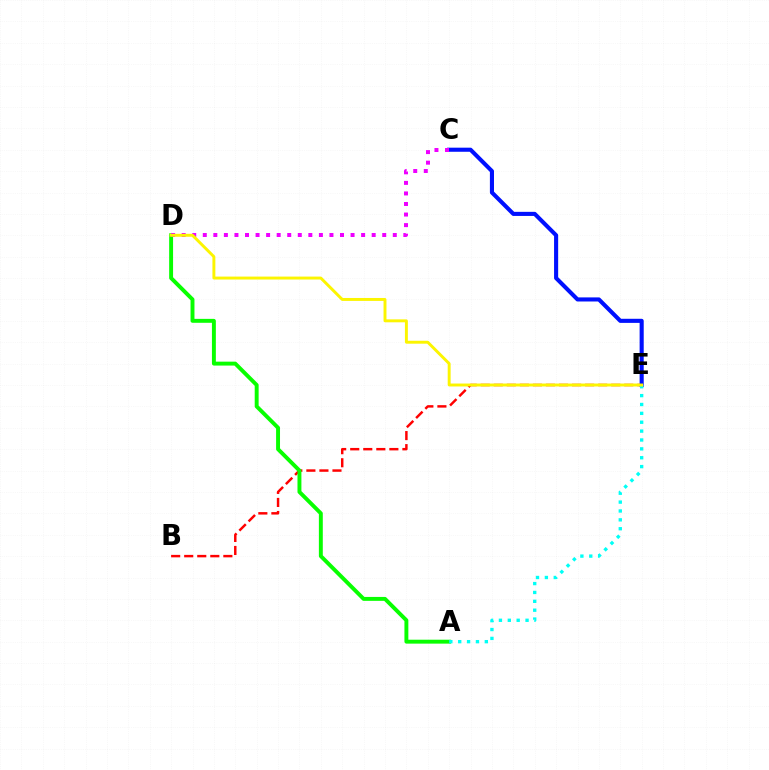{('B', 'E'): [{'color': '#ff0000', 'line_style': 'dashed', 'thickness': 1.77}], ('A', 'D'): [{'color': '#08ff00', 'line_style': 'solid', 'thickness': 2.82}], ('C', 'E'): [{'color': '#0010ff', 'line_style': 'solid', 'thickness': 2.95}], ('A', 'E'): [{'color': '#00fff6', 'line_style': 'dotted', 'thickness': 2.41}], ('C', 'D'): [{'color': '#ee00ff', 'line_style': 'dotted', 'thickness': 2.87}], ('D', 'E'): [{'color': '#fcf500', 'line_style': 'solid', 'thickness': 2.11}]}